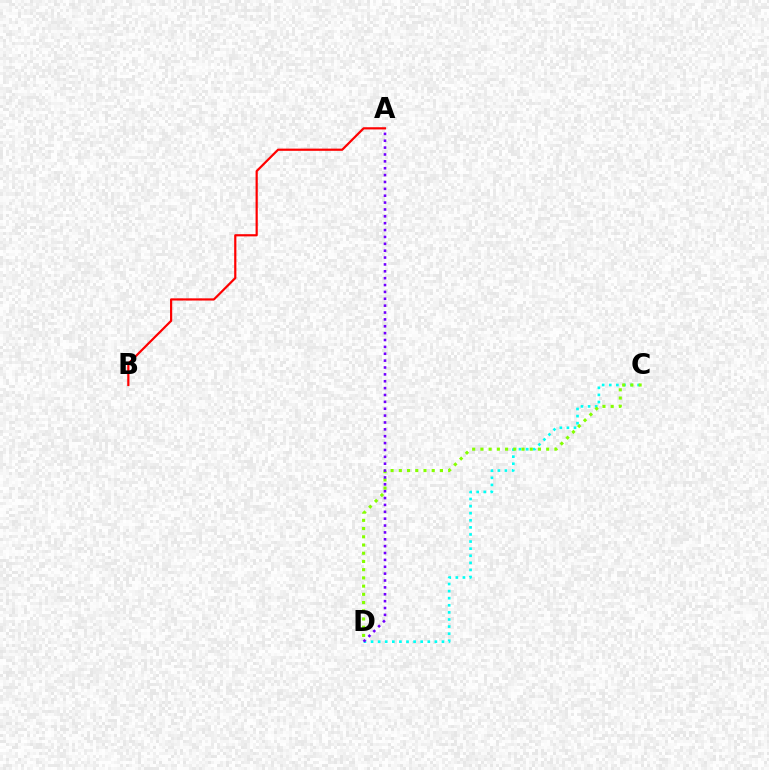{('C', 'D'): [{'color': '#00fff6', 'line_style': 'dotted', 'thickness': 1.93}, {'color': '#84ff00', 'line_style': 'dotted', 'thickness': 2.23}], ('A', 'B'): [{'color': '#ff0000', 'line_style': 'solid', 'thickness': 1.58}], ('A', 'D'): [{'color': '#7200ff', 'line_style': 'dotted', 'thickness': 1.87}]}